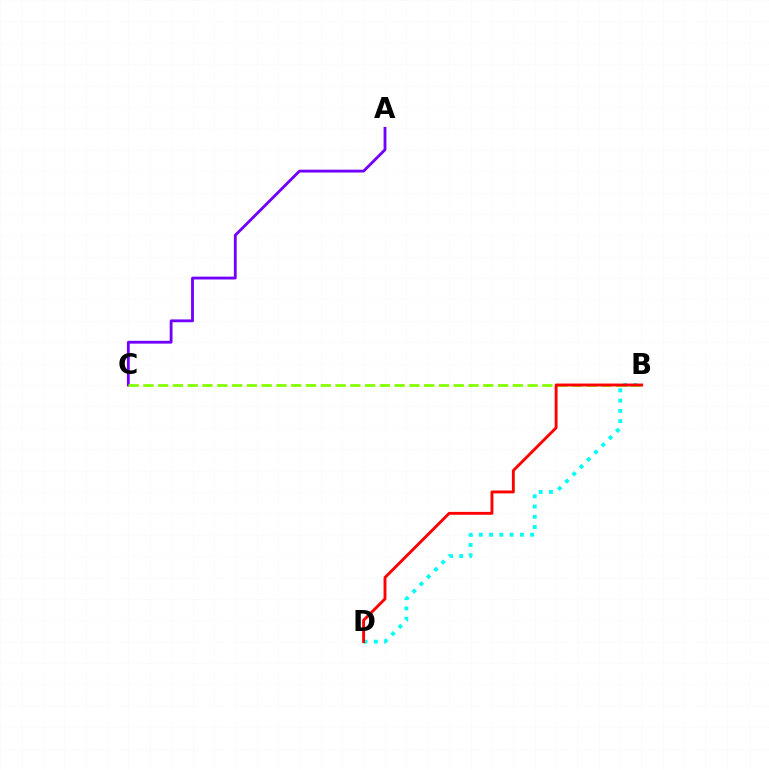{('A', 'C'): [{'color': '#7200ff', 'line_style': 'solid', 'thickness': 2.04}], ('B', 'D'): [{'color': '#00fff6', 'line_style': 'dotted', 'thickness': 2.79}, {'color': '#ff0000', 'line_style': 'solid', 'thickness': 2.08}], ('B', 'C'): [{'color': '#84ff00', 'line_style': 'dashed', 'thickness': 2.01}]}